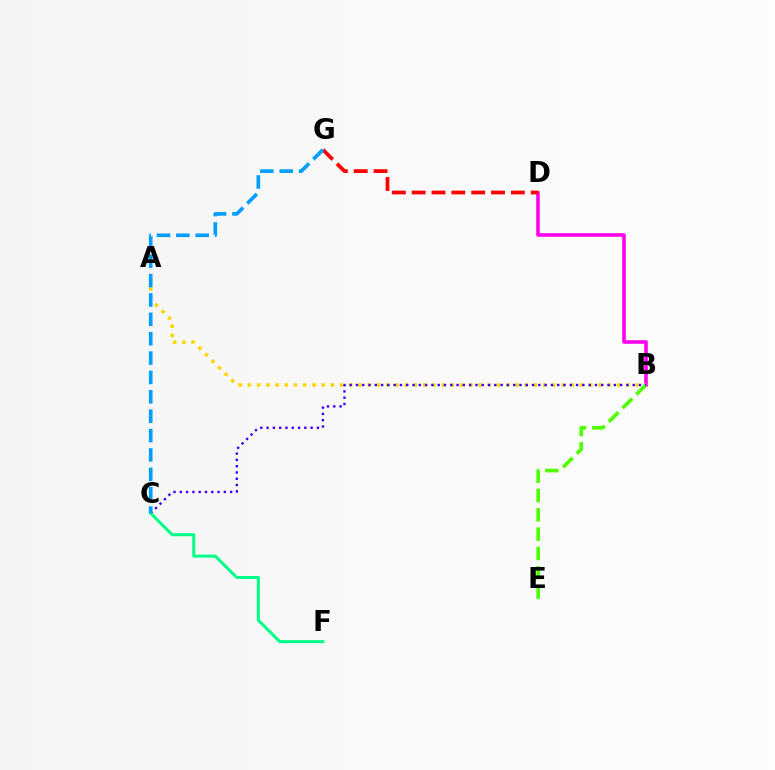{('B', 'D'): [{'color': '#ff00ed', 'line_style': 'solid', 'thickness': 2.57}], ('D', 'G'): [{'color': '#ff0000', 'line_style': 'dashed', 'thickness': 2.69}], ('A', 'B'): [{'color': '#ffd500', 'line_style': 'dotted', 'thickness': 2.51}], ('B', 'E'): [{'color': '#4fff00', 'line_style': 'dashed', 'thickness': 2.62}], ('B', 'C'): [{'color': '#3700ff', 'line_style': 'dotted', 'thickness': 1.71}], ('C', 'F'): [{'color': '#00ff86', 'line_style': 'solid', 'thickness': 2.16}], ('C', 'G'): [{'color': '#009eff', 'line_style': 'dashed', 'thickness': 2.63}]}